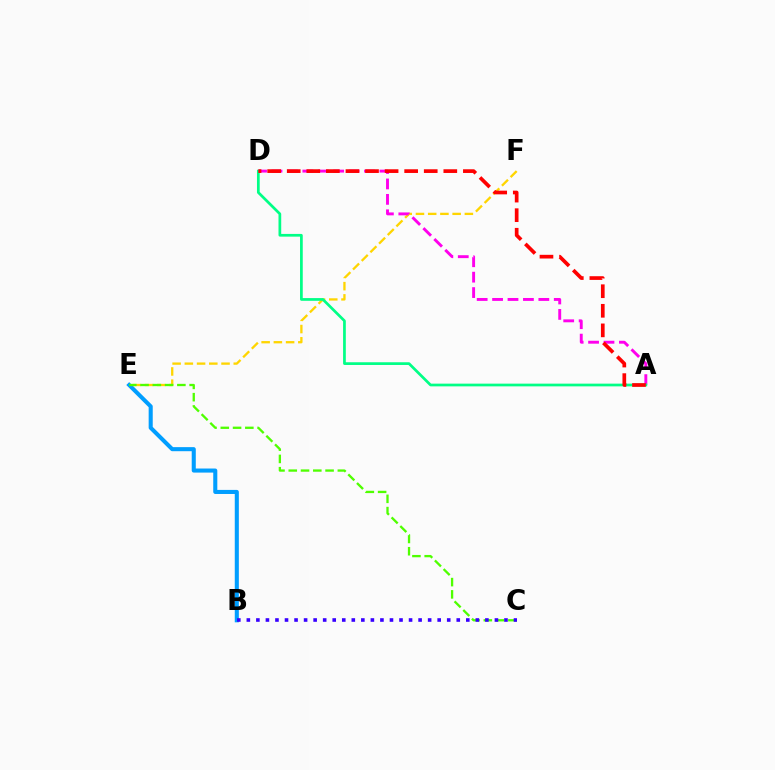{('B', 'E'): [{'color': '#009eff', 'line_style': 'solid', 'thickness': 2.93}], ('E', 'F'): [{'color': '#ffd500', 'line_style': 'dashed', 'thickness': 1.66}], ('A', 'D'): [{'color': '#ff00ed', 'line_style': 'dashed', 'thickness': 2.09}, {'color': '#00ff86', 'line_style': 'solid', 'thickness': 1.96}, {'color': '#ff0000', 'line_style': 'dashed', 'thickness': 2.66}], ('C', 'E'): [{'color': '#4fff00', 'line_style': 'dashed', 'thickness': 1.67}], ('B', 'C'): [{'color': '#3700ff', 'line_style': 'dotted', 'thickness': 2.59}]}